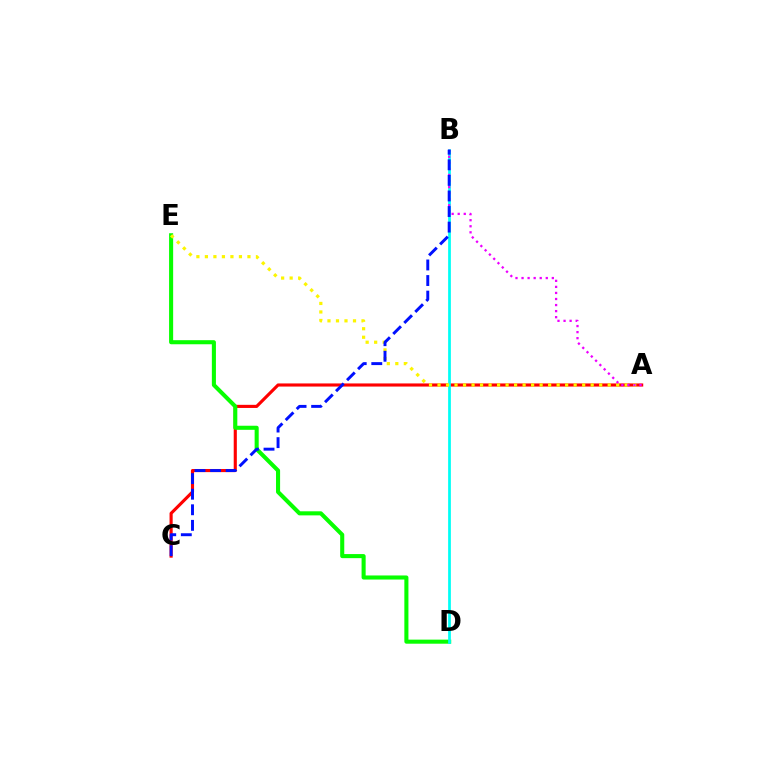{('A', 'C'): [{'color': '#ff0000', 'line_style': 'solid', 'thickness': 2.25}], ('D', 'E'): [{'color': '#08ff00', 'line_style': 'solid', 'thickness': 2.94}], ('B', 'D'): [{'color': '#00fff6', 'line_style': 'solid', 'thickness': 1.98}], ('A', 'E'): [{'color': '#fcf500', 'line_style': 'dotted', 'thickness': 2.31}], ('A', 'B'): [{'color': '#ee00ff', 'line_style': 'dotted', 'thickness': 1.65}], ('B', 'C'): [{'color': '#0010ff', 'line_style': 'dashed', 'thickness': 2.12}]}